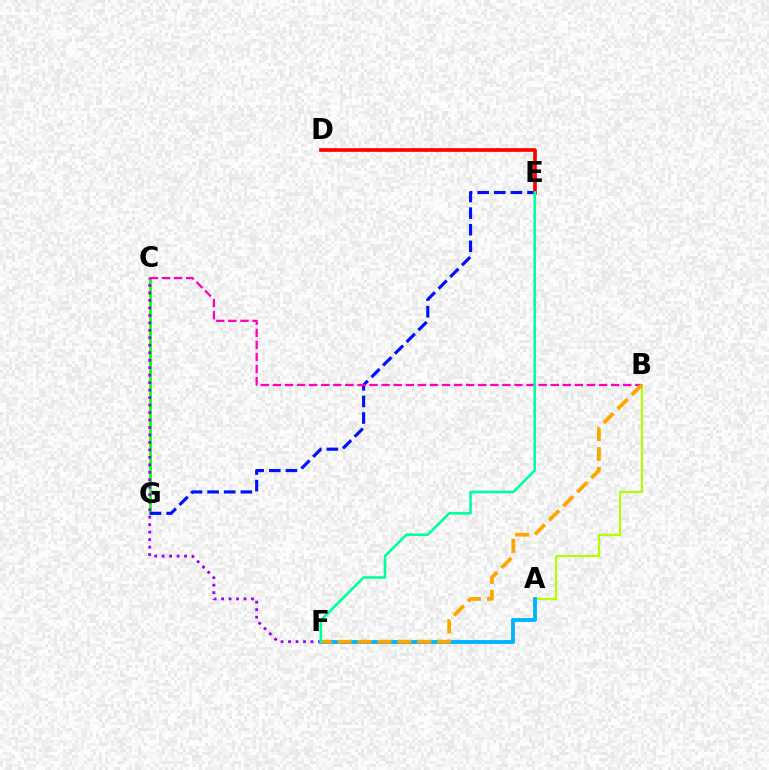{('C', 'G'): [{'color': '#08ff00', 'line_style': 'solid', 'thickness': 1.94}], ('D', 'E'): [{'color': '#ff0000', 'line_style': 'solid', 'thickness': 2.64}], ('C', 'F'): [{'color': '#9b00ff', 'line_style': 'dotted', 'thickness': 2.03}], ('E', 'G'): [{'color': '#0010ff', 'line_style': 'dashed', 'thickness': 2.26}], ('A', 'B'): [{'color': '#b3ff00', 'line_style': 'solid', 'thickness': 1.59}], ('A', 'F'): [{'color': '#00b5ff', 'line_style': 'solid', 'thickness': 2.79}], ('B', 'C'): [{'color': '#ff00bd', 'line_style': 'dashed', 'thickness': 1.64}], ('B', 'F'): [{'color': '#ffa500', 'line_style': 'dashed', 'thickness': 2.71}], ('E', 'F'): [{'color': '#00ff9d', 'line_style': 'solid', 'thickness': 1.87}]}